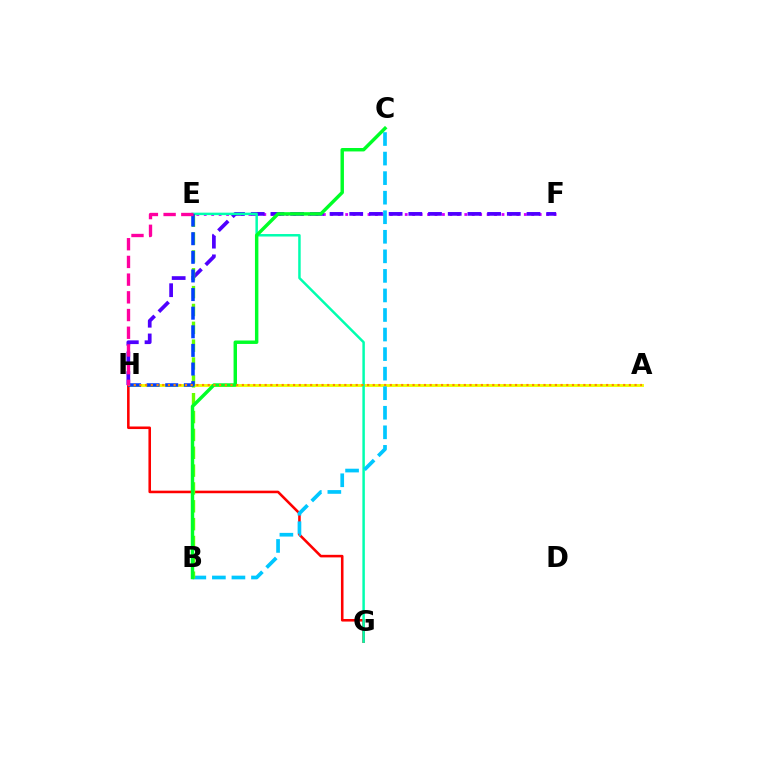{('E', 'F'): [{'color': '#d600ff', 'line_style': 'dotted', 'thickness': 2.02}], ('F', 'H'): [{'color': '#4f00ff', 'line_style': 'dashed', 'thickness': 2.68}], ('A', 'H'): [{'color': '#eeff00', 'line_style': 'solid', 'thickness': 2.08}, {'color': '#ff8800', 'line_style': 'dotted', 'thickness': 1.55}], ('G', 'H'): [{'color': '#ff0000', 'line_style': 'solid', 'thickness': 1.85}], ('E', 'G'): [{'color': '#00ffaf', 'line_style': 'solid', 'thickness': 1.79}], ('B', 'C'): [{'color': '#00c7ff', 'line_style': 'dashed', 'thickness': 2.66}, {'color': '#00ff27', 'line_style': 'solid', 'thickness': 2.47}], ('B', 'E'): [{'color': '#66ff00', 'line_style': 'dashed', 'thickness': 2.42}], ('E', 'H'): [{'color': '#003fff', 'line_style': 'dashed', 'thickness': 2.53}, {'color': '#ff00a0', 'line_style': 'dashed', 'thickness': 2.41}]}